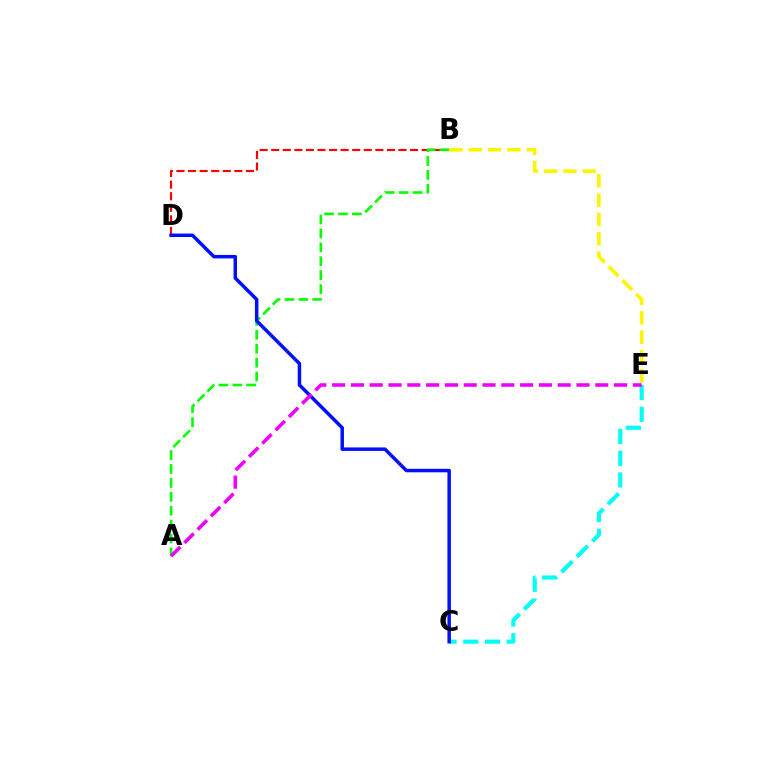{('C', 'E'): [{'color': '#00fff6', 'line_style': 'dashed', 'thickness': 2.96}], ('B', 'D'): [{'color': '#ff0000', 'line_style': 'dashed', 'thickness': 1.57}], ('A', 'B'): [{'color': '#08ff00', 'line_style': 'dashed', 'thickness': 1.89}], ('C', 'D'): [{'color': '#0010ff', 'line_style': 'solid', 'thickness': 2.51}], ('B', 'E'): [{'color': '#fcf500', 'line_style': 'dashed', 'thickness': 2.63}], ('A', 'E'): [{'color': '#ee00ff', 'line_style': 'dashed', 'thickness': 2.55}]}